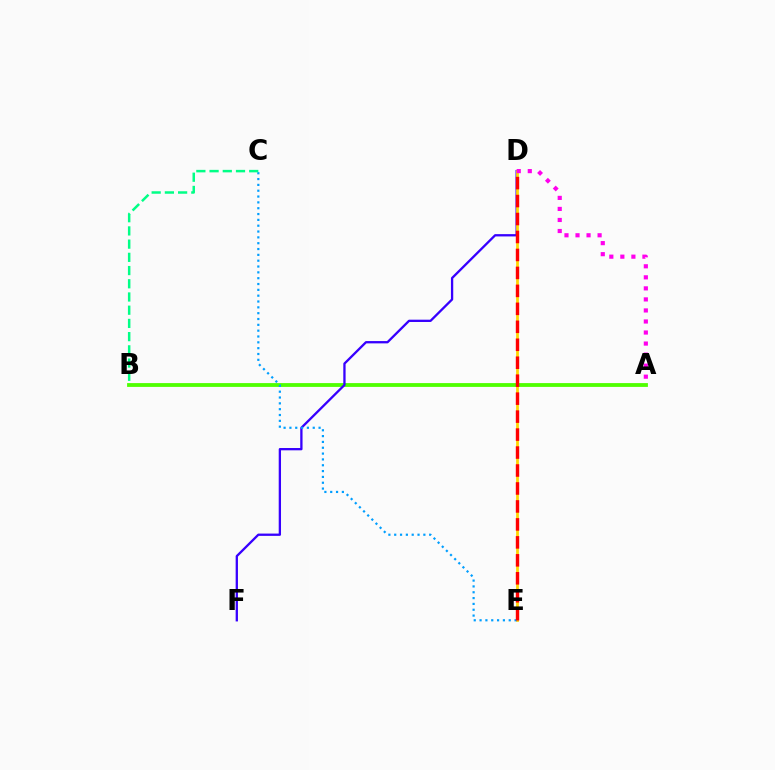{('A', 'B'): [{'color': '#4fff00', 'line_style': 'solid', 'thickness': 2.74}], ('D', 'F'): [{'color': '#3700ff', 'line_style': 'solid', 'thickness': 1.66}], ('D', 'E'): [{'color': '#ffd500', 'line_style': 'solid', 'thickness': 1.99}, {'color': '#ff0000', 'line_style': 'dashed', 'thickness': 2.44}], ('C', 'E'): [{'color': '#009eff', 'line_style': 'dotted', 'thickness': 1.58}], ('A', 'D'): [{'color': '#ff00ed', 'line_style': 'dotted', 'thickness': 3.0}], ('B', 'C'): [{'color': '#00ff86', 'line_style': 'dashed', 'thickness': 1.8}]}